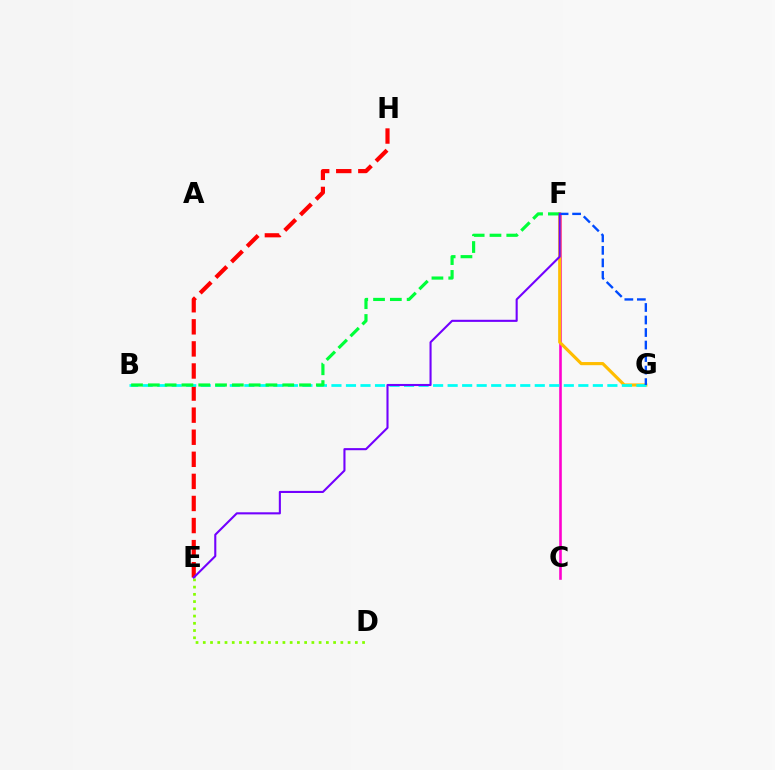{('E', 'H'): [{'color': '#ff0000', 'line_style': 'dashed', 'thickness': 3.0}], ('C', 'F'): [{'color': '#ff00cf', 'line_style': 'solid', 'thickness': 1.88}], ('F', 'G'): [{'color': '#ffbd00', 'line_style': 'solid', 'thickness': 2.26}, {'color': '#004bff', 'line_style': 'dashed', 'thickness': 1.7}], ('D', 'E'): [{'color': '#84ff00', 'line_style': 'dotted', 'thickness': 1.97}], ('B', 'G'): [{'color': '#00fff6', 'line_style': 'dashed', 'thickness': 1.97}], ('B', 'F'): [{'color': '#00ff39', 'line_style': 'dashed', 'thickness': 2.28}], ('E', 'F'): [{'color': '#7200ff', 'line_style': 'solid', 'thickness': 1.51}]}